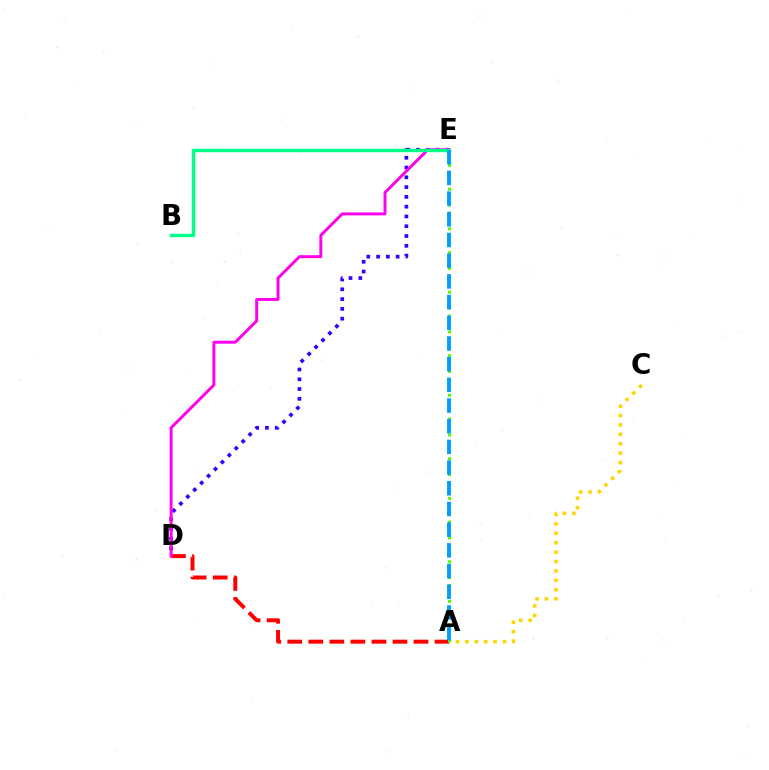{('A', 'D'): [{'color': '#ff0000', 'line_style': 'dashed', 'thickness': 2.86}], ('D', 'E'): [{'color': '#3700ff', 'line_style': 'dotted', 'thickness': 2.66}, {'color': '#ff00ed', 'line_style': 'solid', 'thickness': 2.13}], ('A', 'C'): [{'color': '#ffd500', 'line_style': 'dotted', 'thickness': 2.56}], ('A', 'E'): [{'color': '#4fff00', 'line_style': 'dotted', 'thickness': 2.15}, {'color': '#009eff', 'line_style': 'dashed', 'thickness': 2.81}], ('B', 'E'): [{'color': '#00ff86', 'line_style': 'solid', 'thickness': 2.45}]}